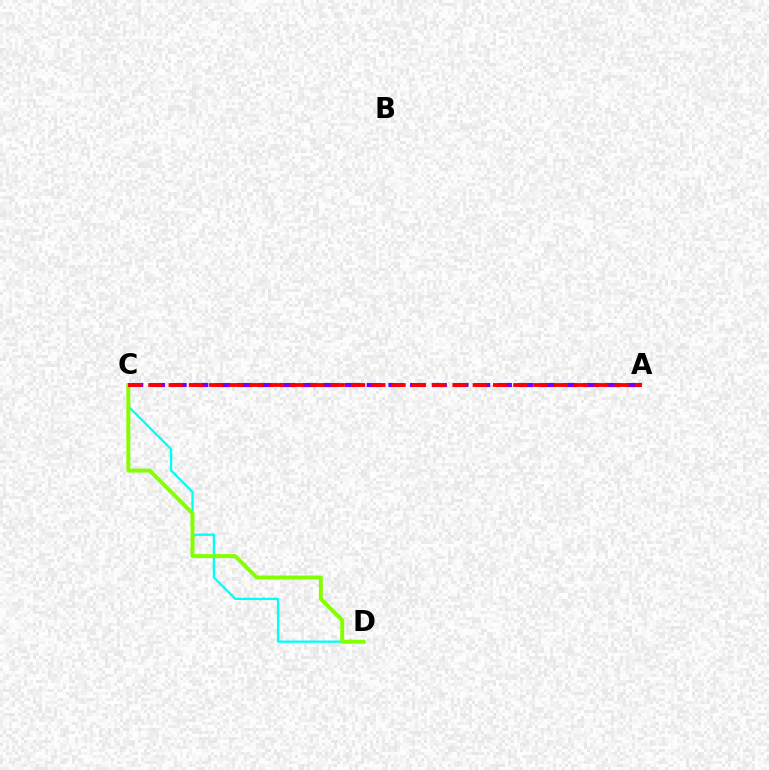{('C', 'D'): [{'color': '#00fff6', 'line_style': 'solid', 'thickness': 1.65}, {'color': '#84ff00', 'line_style': 'solid', 'thickness': 2.85}], ('A', 'C'): [{'color': '#7200ff', 'line_style': 'dashed', 'thickness': 2.95}, {'color': '#ff0000', 'line_style': 'dashed', 'thickness': 2.75}]}